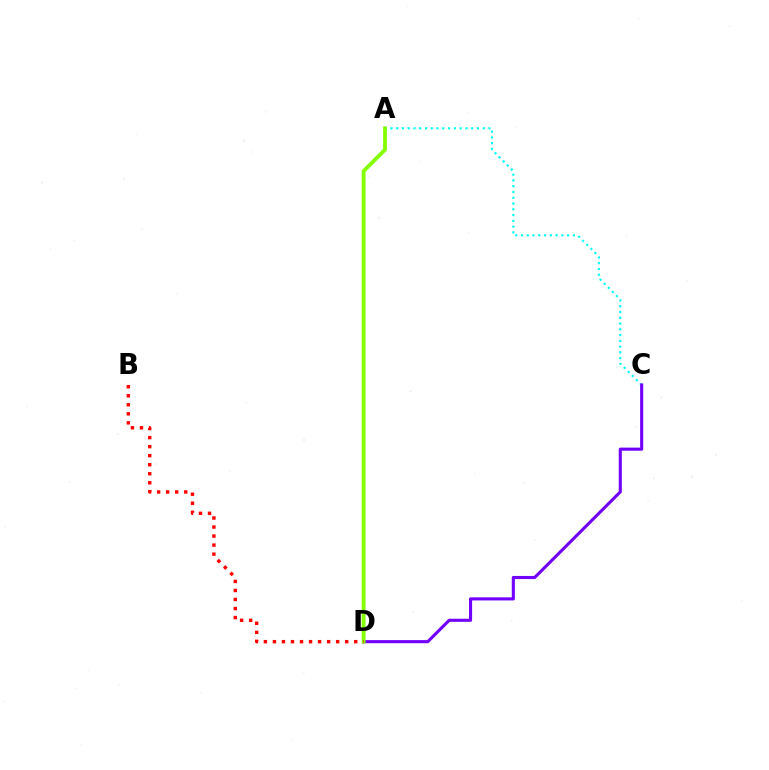{('A', 'C'): [{'color': '#00fff6', 'line_style': 'dotted', 'thickness': 1.57}], ('C', 'D'): [{'color': '#7200ff', 'line_style': 'solid', 'thickness': 2.23}], ('A', 'D'): [{'color': '#84ff00', 'line_style': 'solid', 'thickness': 2.75}], ('B', 'D'): [{'color': '#ff0000', 'line_style': 'dotted', 'thickness': 2.45}]}